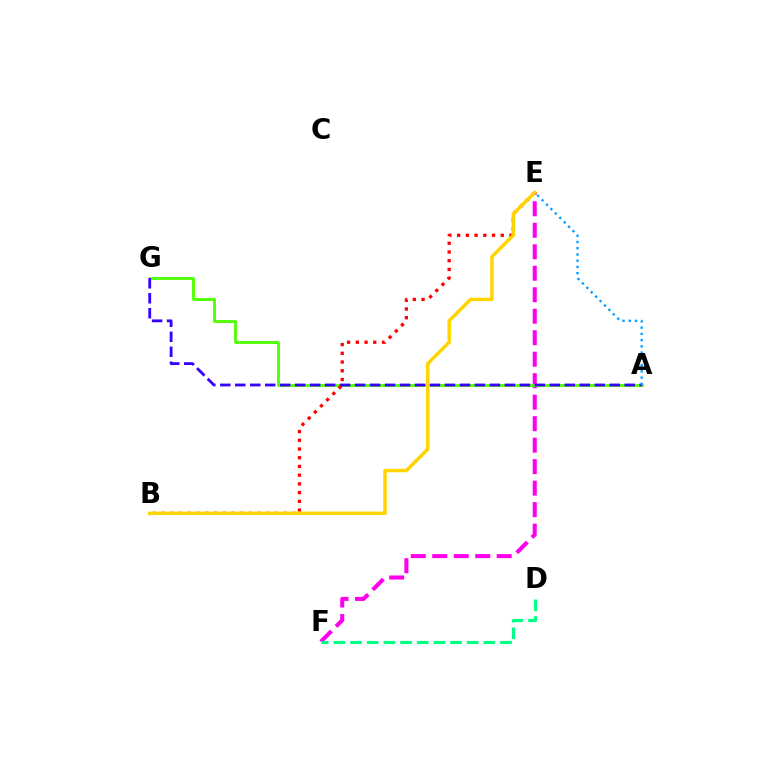{('E', 'F'): [{'color': '#ff00ed', 'line_style': 'dashed', 'thickness': 2.92}], ('D', 'F'): [{'color': '#00ff86', 'line_style': 'dashed', 'thickness': 2.26}], ('A', 'G'): [{'color': '#4fff00', 'line_style': 'solid', 'thickness': 2.04}, {'color': '#3700ff', 'line_style': 'dashed', 'thickness': 2.03}], ('B', 'E'): [{'color': '#ff0000', 'line_style': 'dotted', 'thickness': 2.37}, {'color': '#ffd500', 'line_style': 'solid', 'thickness': 2.5}], ('A', 'E'): [{'color': '#009eff', 'line_style': 'dotted', 'thickness': 1.7}]}